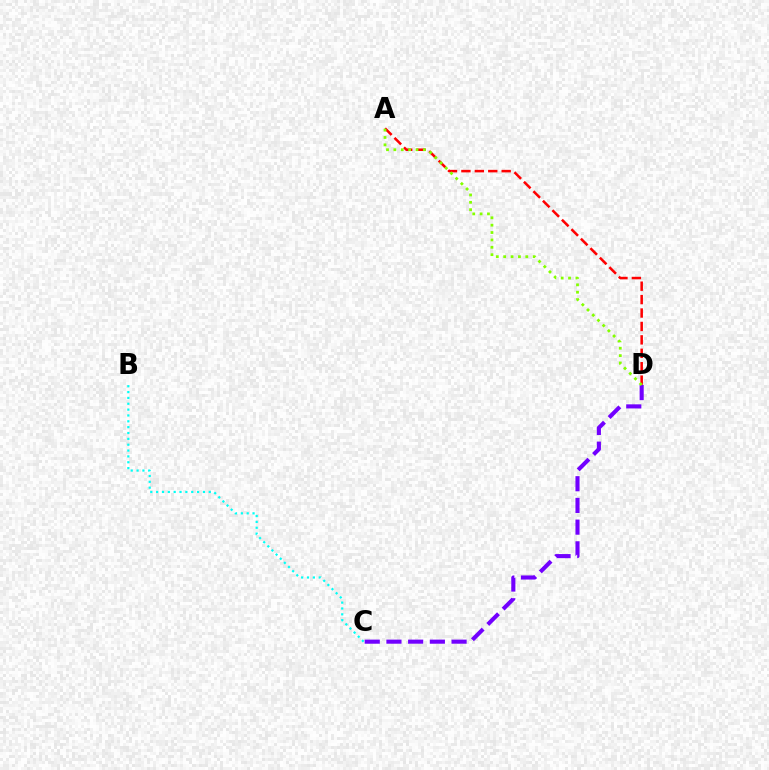{('A', 'D'): [{'color': '#ff0000', 'line_style': 'dashed', 'thickness': 1.82}, {'color': '#84ff00', 'line_style': 'dotted', 'thickness': 2.0}], ('B', 'C'): [{'color': '#00fff6', 'line_style': 'dotted', 'thickness': 1.59}], ('C', 'D'): [{'color': '#7200ff', 'line_style': 'dashed', 'thickness': 2.95}]}